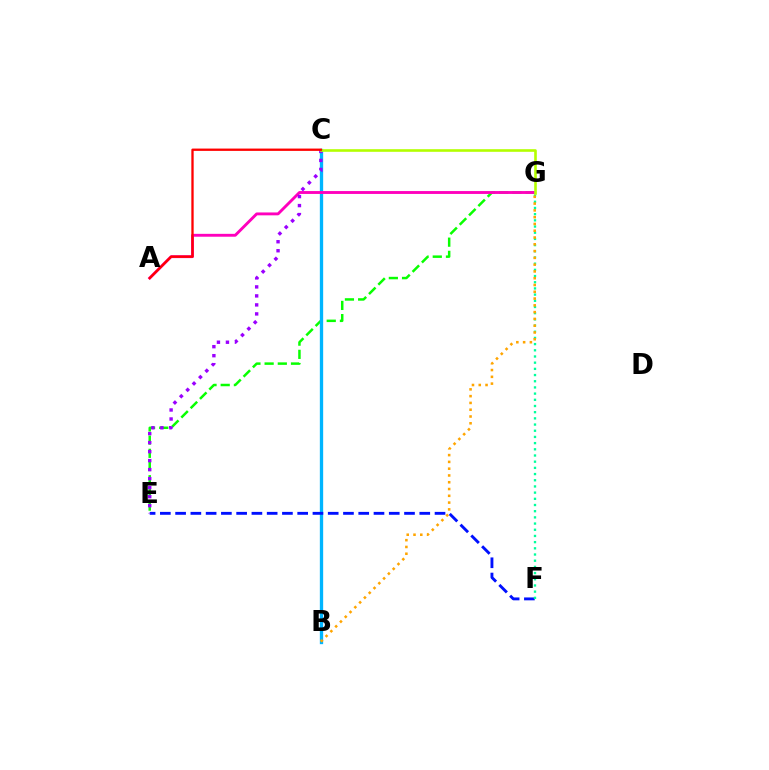{('E', 'G'): [{'color': '#08ff00', 'line_style': 'dashed', 'thickness': 1.79}], ('B', 'C'): [{'color': '#00b5ff', 'line_style': 'solid', 'thickness': 2.39}], ('A', 'G'): [{'color': '#ff00bd', 'line_style': 'solid', 'thickness': 2.07}], ('E', 'F'): [{'color': '#0010ff', 'line_style': 'dashed', 'thickness': 2.07}], ('F', 'G'): [{'color': '#00ff9d', 'line_style': 'dotted', 'thickness': 1.68}], ('C', 'E'): [{'color': '#9b00ff', 'line_style': 'dotted', 'thickness': 2.45}], ('C', 'G'): [{'color': '#b3ff00', 'line_style': 'solid', 'thickness': 1.89}], ('B', 'G'): [{'color': '#ffa500', 'line_style': 'dotted', 'thickness': 1.84}], ('A', 'C'): [{'color': '#ff0000', 'line_style': 'solid', 'thickness': 1.67}]}